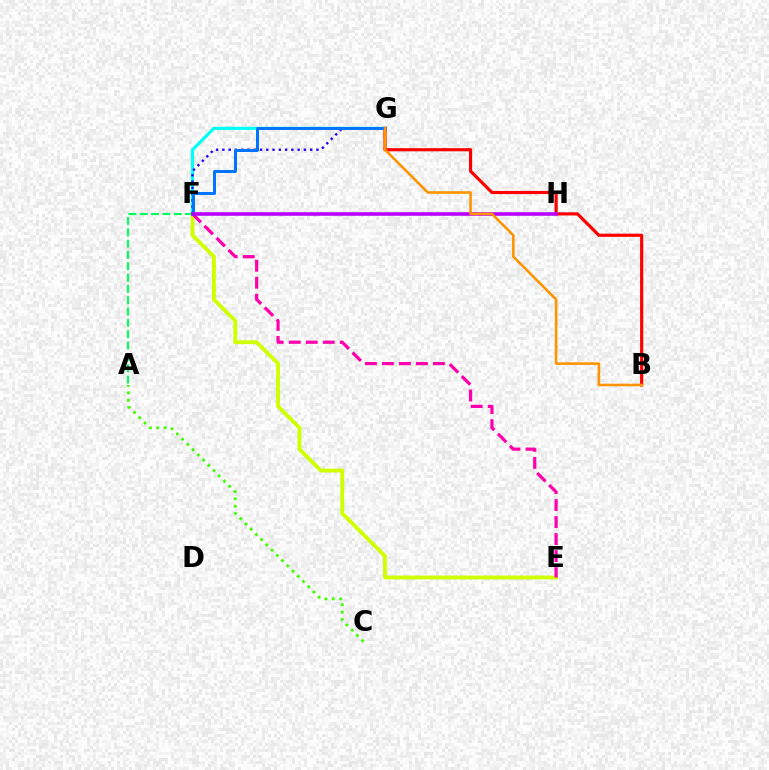{('E', 'F'): [{'color': '#d1ff00', 'line_style': 'solid', 'thickness': 2.76}, {'color': '#ff00ac', 'line_style': 'dashed', 'thickness': 2.31}], ('F', 'G'): [{'color': '#00fff6', 'line_style': 'solid', 'thickness': 2.27}, {'color': '#2500ff', 'line_style': 'dotted', 'thickness': 1.7}, {'color': '#0074ff', 'line_style': 'solid', 'thickness': 2.14}], ('A', 'F'): [{'color': '#00ff5c', 'line_style': 'dashed', 'thickness': 1.54}], ('B', 'G'): [{'color': '#ff0000', 'line_style': 'solid', 'thickness': 2.28}, {'color': '#ff9400', 'line_style': 'solid', 'thickness': 1.86}], ('F', 'H'): [{'color': '#b900ff', 'line_style': 'solid', 'thickness': 2.57}], ('A', 'C'): [{'color': '#3dff00', 'line_style': 'dotted', 'thickness': 2.01}]}